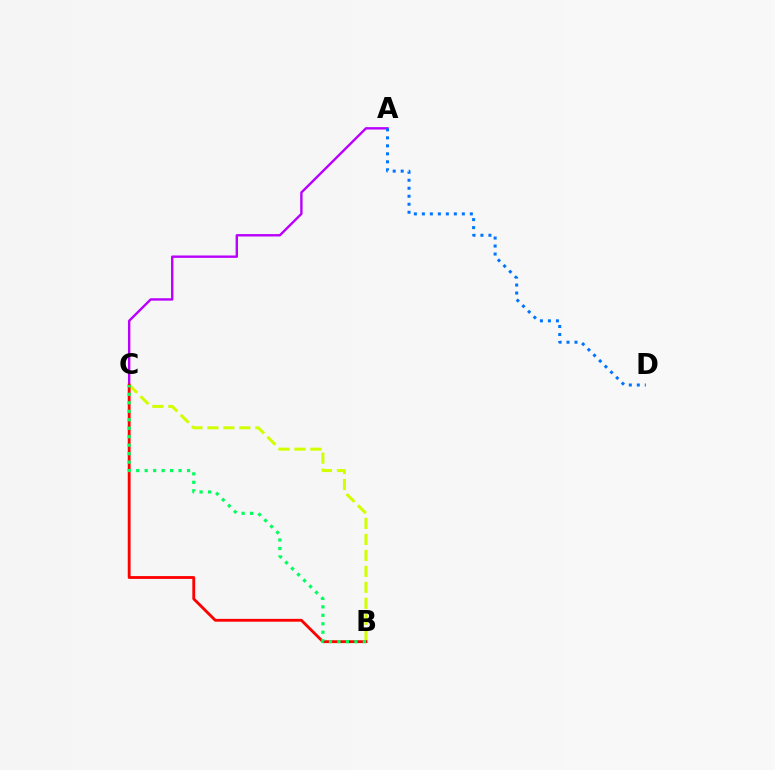{('A', 'C'): [{'color': '#b900ff', 'line_style': 'solid', 'thickness': 1.73}], ('B', 'C'): [{'color': '#d1ff00', 'line_style': 'dashed', 'thickness': 2.17}, {'color': '#ff0000', 'line_style': 'solid', 'thickness': 2.04}, {'color': '#00ff5c', 'line_style': 'dotted', 'thickness': 2.3}], ('A', 'D'): [{'color': '#0074ff', 'line_style': 'dotted', 'thickness': 2.17}]}